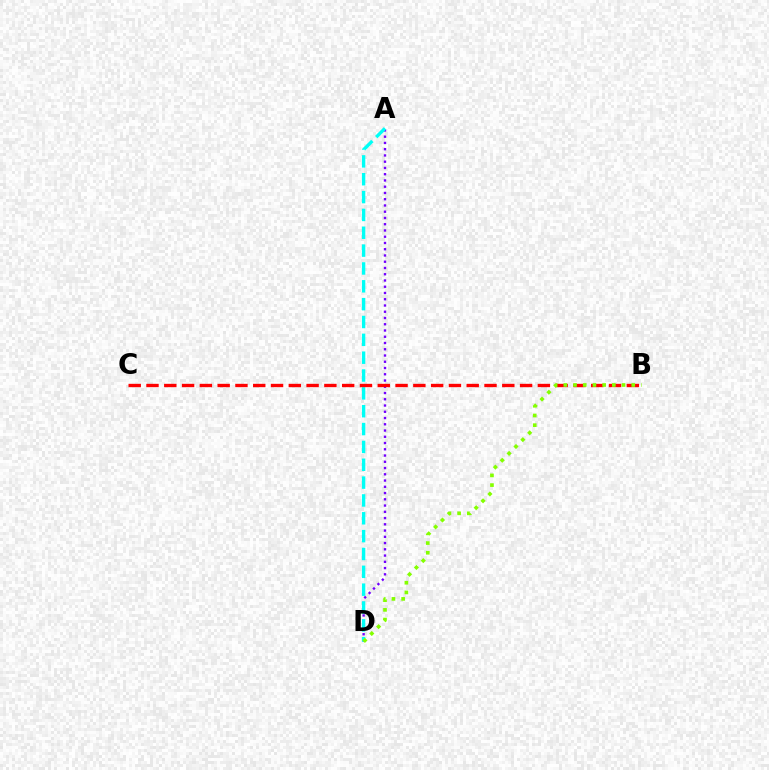{('A', 'D'): [{'color': '#7200ff', 'line_style': 'dotted', 'thickness': 1.7}, {'color': '#00fff6', 'line_style': 'dashed', 'thickness': 2.42}], ('B', 'C'): [{'color': '#ff0000', 'line_style': 'dashed', 'thickness': 2.42}], ('B', 'D'): [{'color': '#84ff00', 'line_style': 'dotted', 'thickness': 2.64}]}